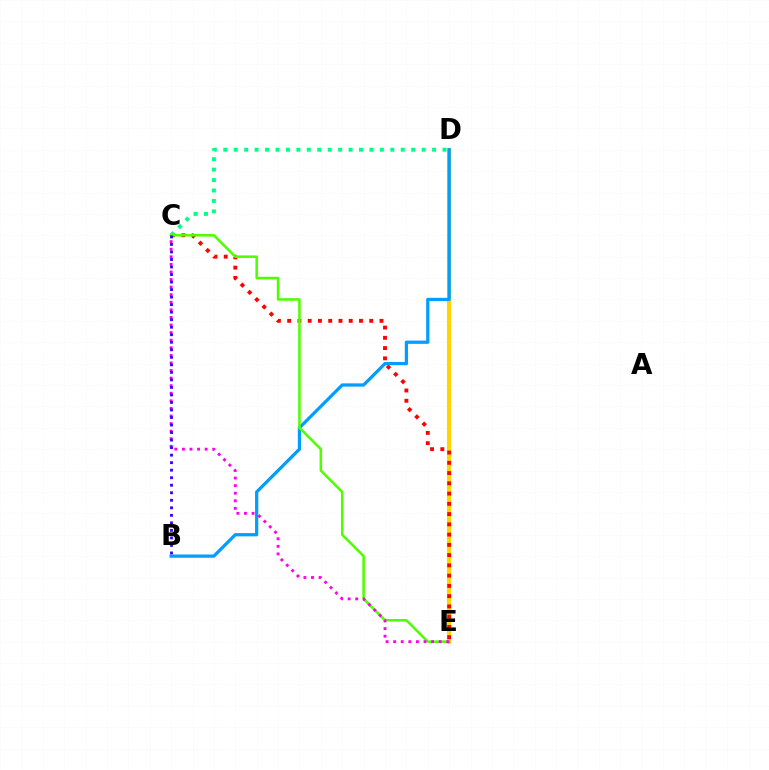{('D', 'E'): [{'color': '#ffd500', 'line_style': 'solid', 'thickness': 2.93}], ('C', 'E'): [{'color': '#ff0000', 'line_style': 'dotted', 'thickness': 2.79}, {'color': '#4fff00', 'line_style': 'solid', 'thickness': 1.83}, {'color': '#ff00ed', 'line_style': 'dotted', 'thickness': 2.06}], ('B', 'D'): [{'color': '#009eff', 'line_style': 'solid', 'thickness': 2.34}], ('C', 'D'): [{'color': '#00ff86', 'line_style': 'dotted', 'thickness': 2.84}], ('B', 'C'): [{'color': '#3700ff', 'line_style': 'dotted', 'thickness': 2.04}]}